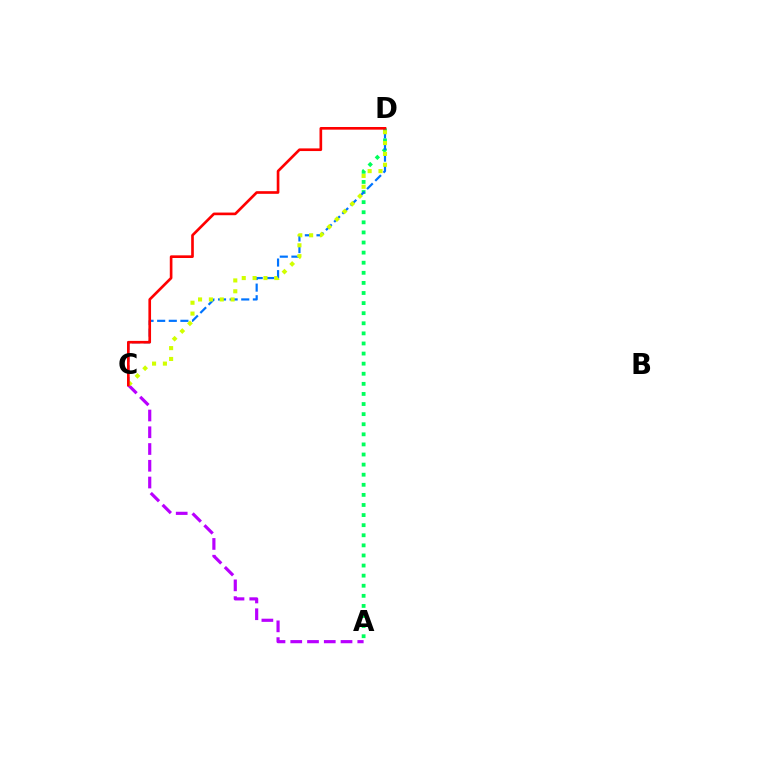{('A', 'D'): [{'color': '#00ff5c', 'line_style': 'dotted', 'thickness': 2.74}], ('C', 'D'): [{'color': '#0074ff', 'line_style': 'dashed', 'thickness': 1.58}, {'color': '#d1ff00', 'line_style': 'dotted', 'thickness': 2.95}, {'color': '#ff0000', 'line_style': 'solid', 'thickness': 1.91}], ('A', 'C'): [{'color': '#b900ff', 'line_style': 'dashed', 'thickness': 2.28}]}